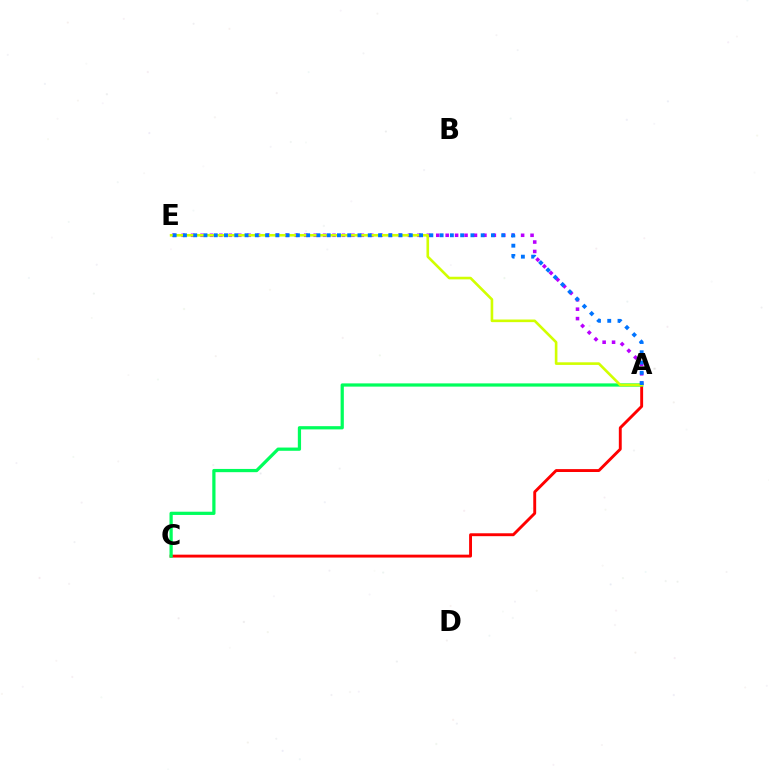{('A', 'C'): [{'color': '#ff0000', 'line_style': 'solid', 'thickness': 2.09}, {'color': '#00ff5c', 'line_style': 'solid', 'thickness': 2.33}], ('A', 'E'): [{'color': '#b900ff', 'line_style': 'dotted', 'thickness': 2.56}, {'color': '#d1ff00', 'line_style': 'solid', 'thickness': 1.89}, {'color': '#0074ff', 'line_style': 'dotted', 'thickness': 2.79}]}